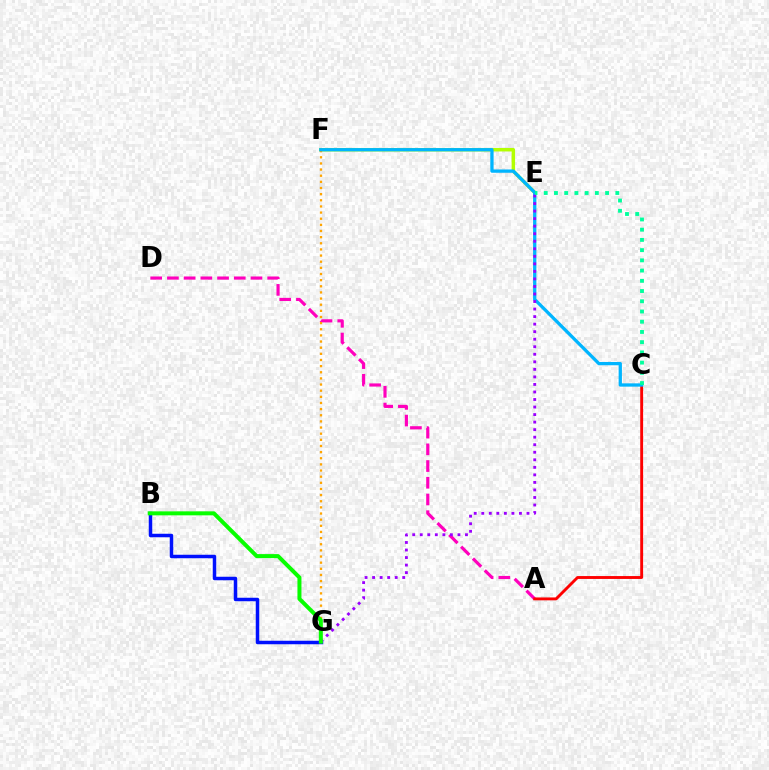{('E', 'F'): [{'color': '#b3ff00', 'line_style': 'solid', 'thickness': 2.5}], ('A', 'D'): [{'color': '#ff00bd', 'line_style': 'dashed', 'thickness': 2.27}], ('F', 'G'): [{'color': '#ffa500', 'line_style': 'dotted', 'thickness': 1.67}], ('A', 'C'): [{'color': '#ff0000', 'line_style': 'solid', 'thickness': 2.08}], ('C', 'F'): [{'color': '#00b5ff', 'line_style': 'solid', 'thickness': 2.37}], ('B', 'G'): [{'color': '#0010ff', 'line_style': 'solid', 'thickness': 2.51}, {'color': '#08ff00', 'line_style': 'solid', 'thickness': 2.88}], ('E', 'G'): [{'color': '#9b00ff', 'line_style': 'dotted', 'thickness': 2.05}], ('C', 'E'): [{'color': '#00ff9d', 'line_style': 'dotted', 'thickness': 2.78}]}